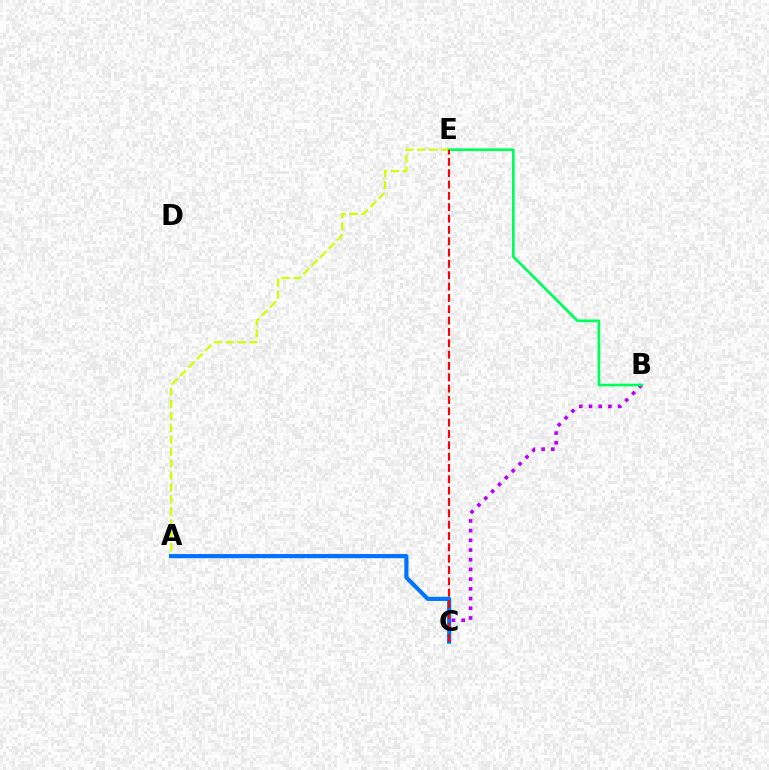{('B', 'C'): [{'color': '#b900ff', 'line_style': 'dotted', 'thickness': 2.64}], ('A', 'E'): [{'color': '#d1ff00', 'line_style': 'dashed', 'thickness': 1.62}], ('A', 'C'): [{'color': '#0074ff', 'line_style': 'solid', 'thickness': 3.0}], ('B', 'E'): [{'color': '#00ff5c', 'line_style': 'solid', 'thickness': 1.94}], ('C', 'E'): [{'color': '#ff0000', 'line_style': 'dashed', 'thickness': 1.54}]}